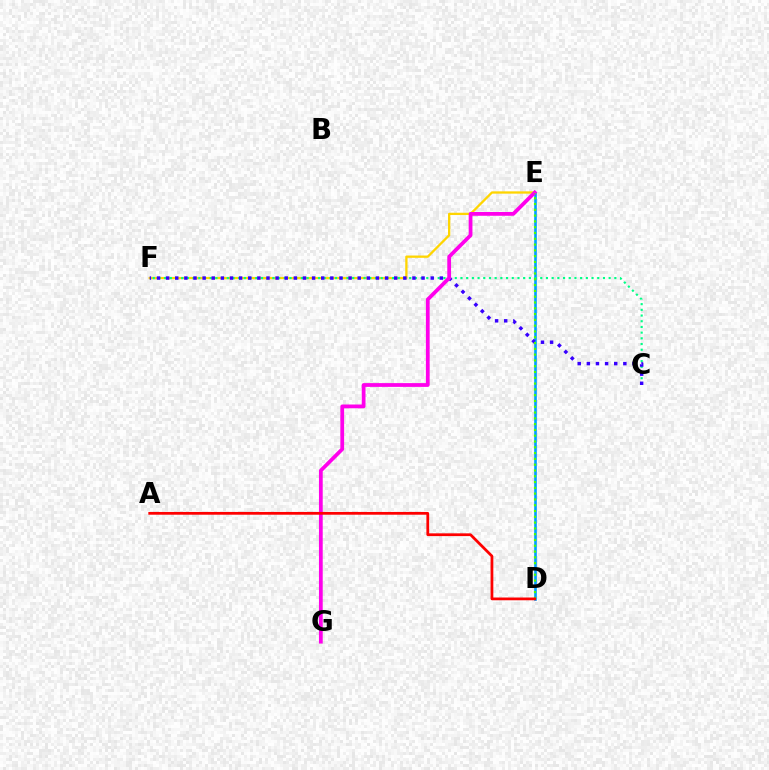{('D', 'E'): [{'color': '#009eff', 'line_style': 'solid', 'thickness': 1.89}, {'color': '#4fff00', 'line_style': 'dotted', 'thickness': 1.57}], ('E', 'F'): [{'color': '#ffd500', 'line_style': 'solid', 'thickness': 1.65}], ('C', 'F'): [{'color': '#00ff86', 'line_style': 'dotted', 'thickness': 1.55}, {'color': '#3700ff', 'line_style': 'dotted', 'thickness': 2.48}], ('E', 'G'): [{'color': '#ff00ed', 'line_style': 'solid', 'thickness': 2.71}], ('A', 'D'): [{'color': '#ff0000', 'line_style': 'solid', 'thickness': 1.99}]}